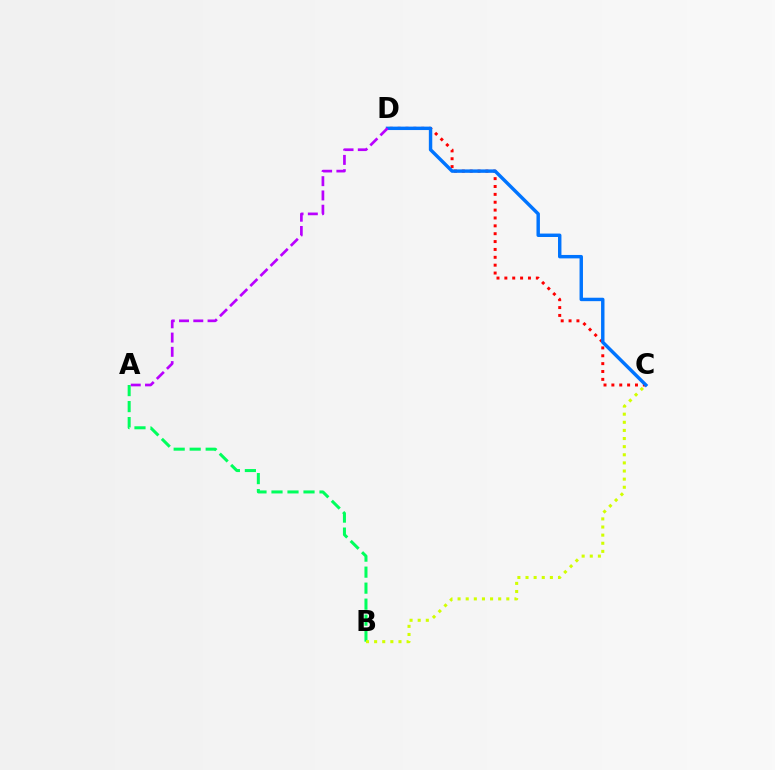{('A', 'B'): [{'color': '#00ff5c', 'line_style': 'dashed', 'thickness': 2.17}], ('B', 'C'): [{'color': '#d1ff00', 'line_style': 'dotted', 'thickness': 2.21}], ('C', 'D'): [{'color': '#ff0000', 'line_style': 'dotted', 'thickness': 2.14}, {'color': '#0074ff', 'line_style': 'solid', 'thickness': 2.47}], ('A', 'D'): [{'color': '#b900ff', 'line_style': 'dashed', 'thickness': 1.94}]}